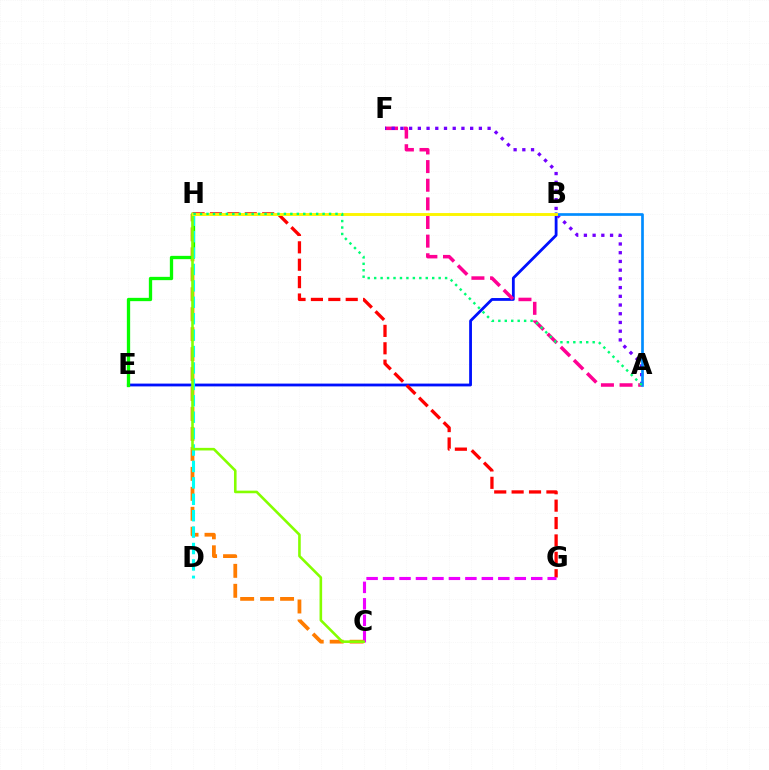{('B', 'E'): [{'color': '#0010ff', 'line_style': 'solid', 'thickness': 2.02}], ('C', 'H'): [{'color': '#ff7c00', 'line_style': 'dashed', 'thickness': 2.71}, {'color': '#84ff00', 'line_style': 'solid', 'thickness': 1.87}], ('A', 'F'): [{'color': '#ff0094', 'line_style': 'dashed', 'thickness': 2.53}, {'color': '#7200ff', 'line_style': 'dotted', 'thickness': 2.37}], ('E', 'H'): [{'color': '#08ff00', 'line_style': 'solid', 'thickness': 2.38}], ('G', 'H'): [{'color': '#ff0000', 'line_style': 'dashed', 'thickness': 2.36}], ('D', 'H'): [{'color': '#00fff6', 'line_style': 'dashed', 'thickness': 2.23}], ('A', 'B'): [{'color': '#008cff', 'line_style': 'solid', 'thickness': 1.93}], ('C', 'G'): [{'color': '#ee00ff', 'line_style': 'dashed', 'thickness': 2.24}], ('B', 'H'): [{'color': '#fcf500', 'line_style': 'solid', 'thickness': 2.09}], ('A', 'H'): [{'color': '#00ff74', 'line_style': 'dotted', 'thickness': 1.75}]}